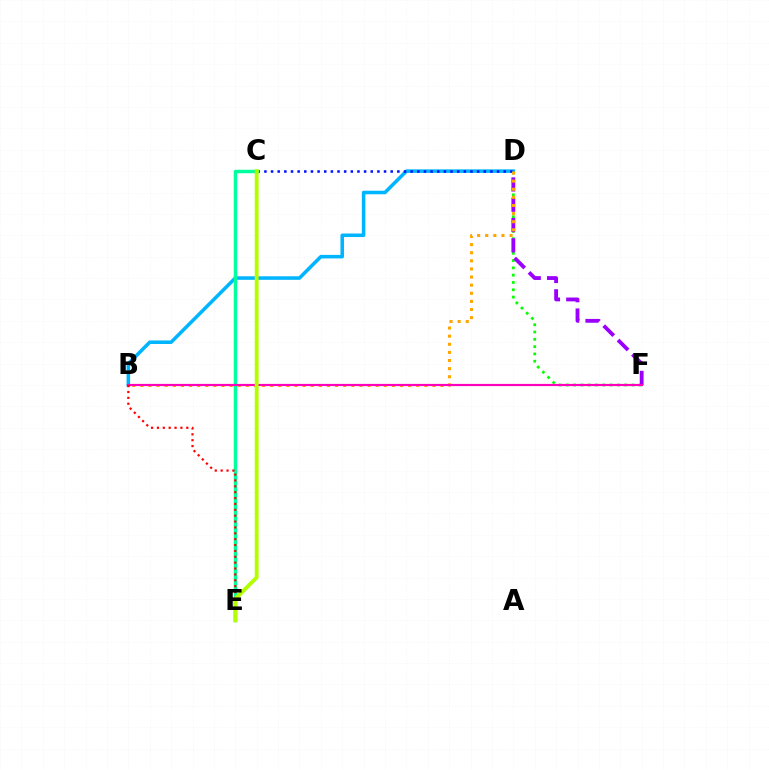{('D', 'F'): [{'color': '#08ff00', 'line_style': 'dotted', 'thickness': 1.98}, {'color': '#9b00ff', 'line_style': 'dashed', 'thickness': 2.76}], ('B', 'D'): [{'color': '#00b5ff', 'line_style': 'solid', 'thickness': 2.54}, {'color': '#ffa500', 'line_style': 'dotted', 'thickness': 2.2}], ('C', 'D'): [{'color': '#0010ff', 'line_style': 'dotted', 'thickness': 1.81}], ('C', 'E'): [{'color': '#00ff9d', 'line_style': 'solid', 'thickness': 2.5}, {'color': '#b3ff00', 'line_style': 'solid', 'thickness': 2.78}], ('B', 'F'): [{'color': '#ff00bd', 'line_style': 'solid', 'thickness': 1.58}], ('B', 'E'): [{'color': '#ff0000', 'line_style': 'dotted', 'thickness': 1.6}]}